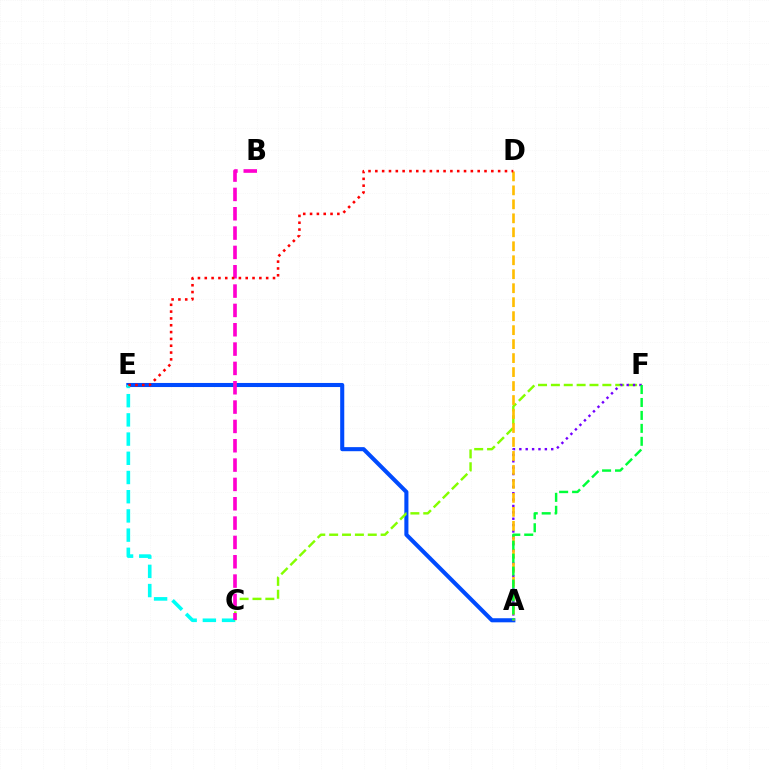{('A', 'E'): [{'color': '#004bff', 'line_style': 'solid', 'thickness': 2.94}], ('C', 'E'): [{'color': '#00fff6', 'line_style': 'dashed', 'thickness': 2.61}], ('C', 'F'): [{'color': '#84ff00', 'line_style': 'dashed', 'thickness': 1.75}], ('B', 'C'): [{'color': '#ff00cf', 'line_style': 'dashed', 'thickness': 2.63}], ('A', 'F'): [{'color': '#7200ff', 'line_style': 'dotted', 'thickness': 1.73}, {'color': '#00ff39', 'line_style': 'dashed', 'thickness': 1.76}], ('A', 'D'): [{'color': '#ffbd00', 'line_style': 'dashed', 'thickness': 1.9}], ('D', 'E'): [{'color': '#ff0000', 'line_style': 'dotted', 'thickness': 1.85}]}